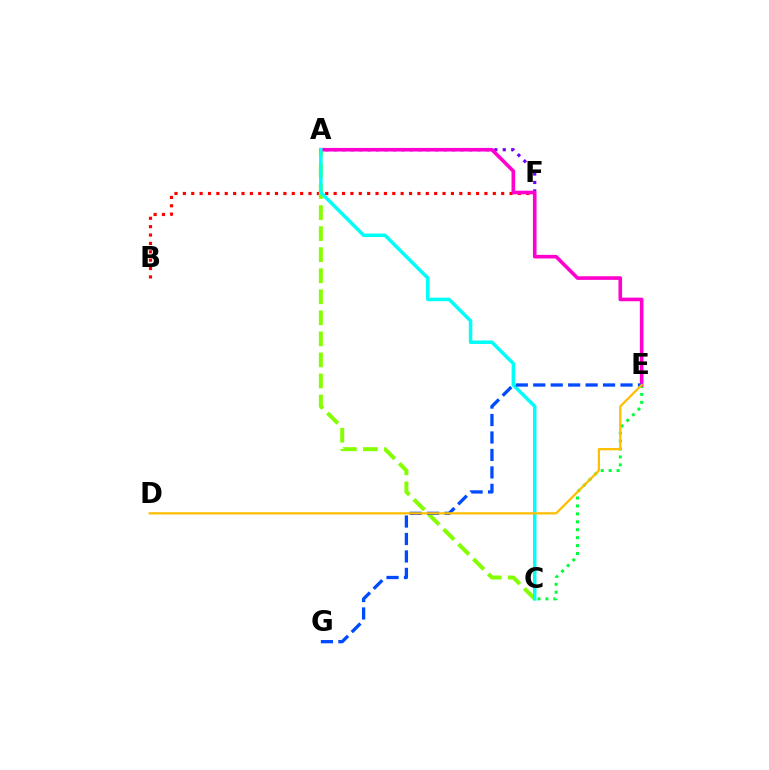{('C', 'E'): [{'color': '#00ff39', 'line_style': 'dotted', 'thickness': 2.15}], ('B', 'F'): [{'color': '#ff0000', 'line_style': 'dotted', 'thickness': 2.28}], ('A', 'C'): [{'color': '#84ff00', 'line_style': 'dashed', 'thickness': 2.86}, {'color': '#00fff6', 'line_style': 'solid', 'thickness': 2.52}], ('A', 'F'): [{'color': '#7200ff', 'line_style': 'dotted', 'thickness': 2.29}], ('A', 'E'): [{'color': '#ff00cf', 'line_style': 'solid', 'thickness': 2.6}], ('E', 'G'): [{'color': '#004bff', 'line_style': 'dashed', 'thickness': 2.37}], ('D', 'E'): [{'color': '#ffbd00', 'line_style': 'solid', 'thickness': 1.61}]}